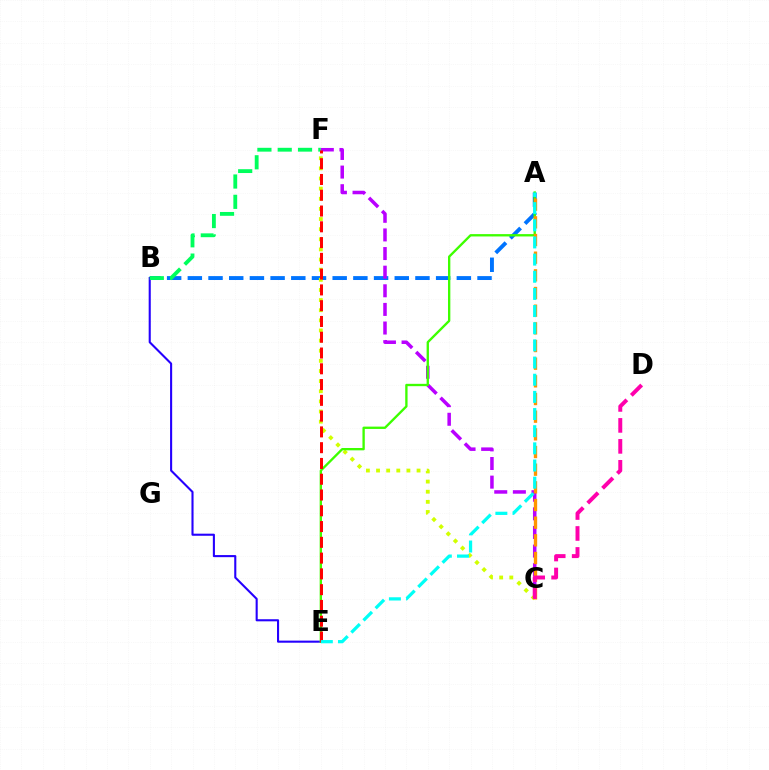{('A', 'B'): [{'color': '#0074ff', 'line_style': 'dashed', 'thickness': 2.81}], ('C', 'F'): [{'color': '#d1ff00', 'line_style': 'dotted', 'thickness': 2.75}, {'color': '#b900ff', 'line_style': 'dashed', 'thickness': 2.53}], ('B', 'E'): [{'color': '#2500ff', 'line_style': 'solid', 'thickness': 1.51}], ('B', 'F'): [{'color': '#00ff5c', 'line_style': 'dashed', 'thickness': 2.76}], ('A', 'E'): [{'color': '#3dff00', 'line_style': 'solid', 'thickness': 1.69}, {'color': '#00fff6', 'line_style': 'dashed', 'thickness': 2.33}], ('E', 'F'): [{'color': '#ff0000', 'line_style': 'dashed', 'thickness': 2.14}], ('A', 'C'): [{'color': '#ff9400', 'line_style': 'dashed', 'thickness': 2.4}], ('C', 'D'): [{'color': '#ff00ac', 'line_style': 'dashed', 'thickness': 2.85}]}